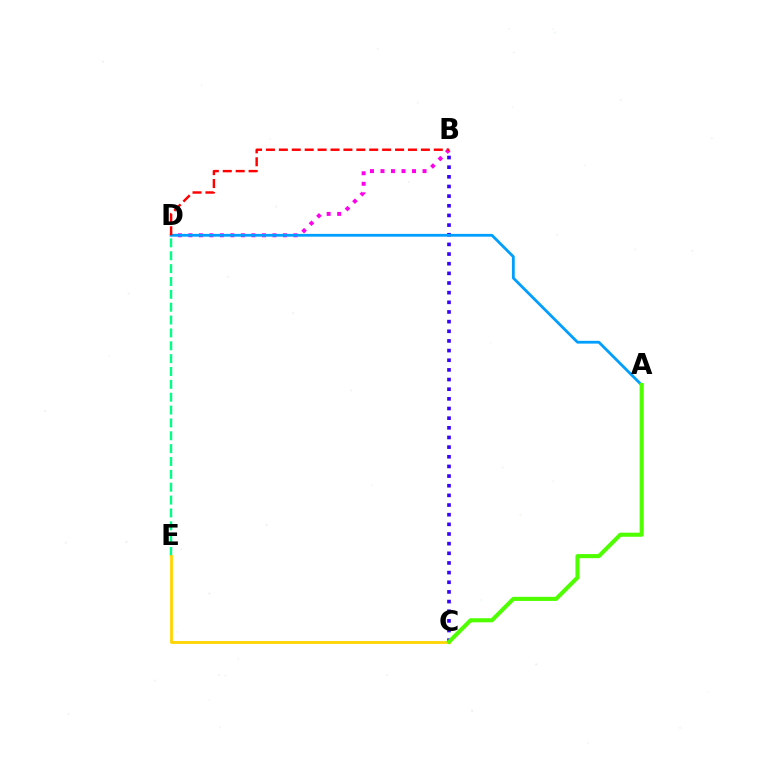{('D', 'E'): [{'color': '#00ff86', 'line_style': 'dashed', 'thickness': 1.75}], ('B', 'C'): [{'color': '#3700ff', 'line_style': 'dotted', 'thickness': 2.62}], ('B', 'D'): [{'color': '#ff00ed', 'line_style': 'dotted', 'thickness': 2.86}, {'color': '#ff0000', 'line_style': 'dashed', 'thickness': 1.75}], ('A', 'D'): [{'color': '#009eff', 'line_style': 'solid', 'thickness': 2.01}], ('C', 'E'): [{'color': '#ffd500', 'line_style': 'solid', 'thickness': 2.01}], ('A', 'C'): [{'color': '#4fff00', 'line_style': 'solid', 'thickness': 2.94}]}